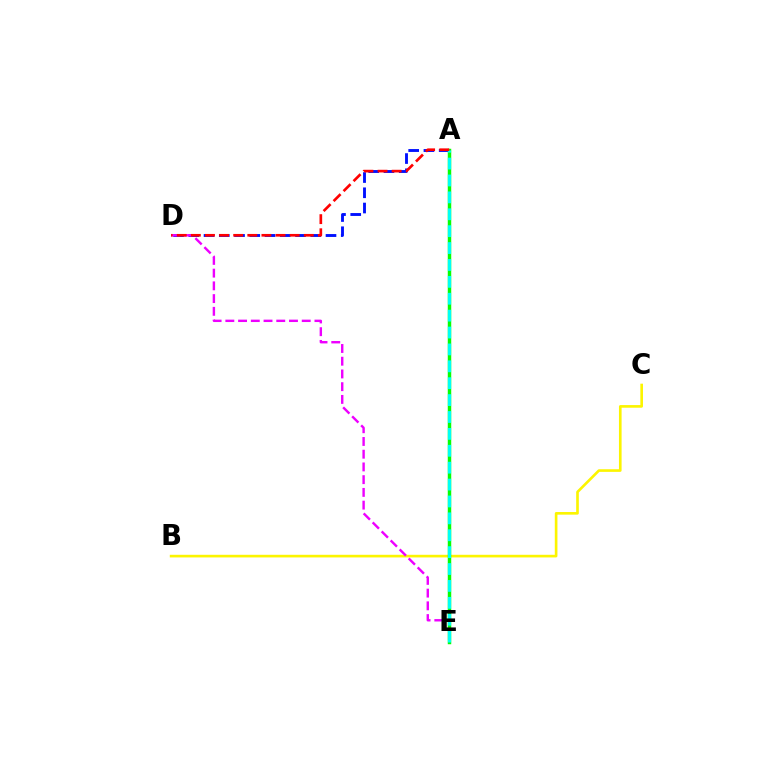{('B', 'C'): [{'color': '#fcf500', 'line_style': 'solid', 'thickness': 1.9}], ('A', 'D'): [{'color': '#0010ff', 'line_style': 'dashed', 'thickness': 2.07}, {'color': '#ff0000', 'line_style': 'dashed', 'thickness': 1.92}], ('D', 'E'): [{'color': '#ee00ff', 'line_style': 'dashed', 'thickness': 1.73}], ('A', 'E'): [{'color': '#08ff00', 'line_style': 'solid', 'thickness': 2.49}, {'color': '#00fff6', 'line_style': 'dashed', 'thickness': 2.29}]}